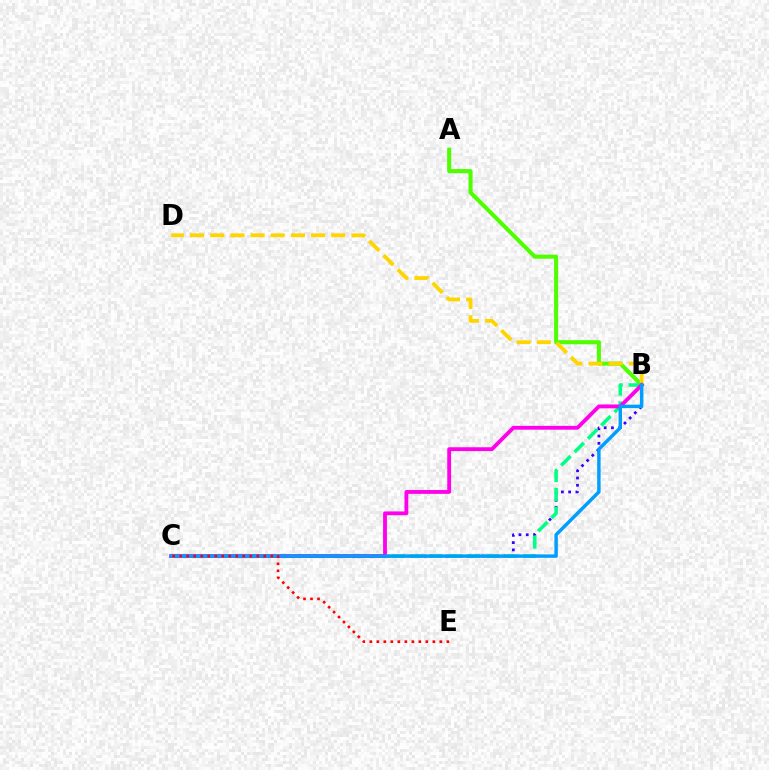{('B', 'C'): [{'color': '#3700ff', 'line_style': 'dotted', 'thickness': 1.97}, {'color': '#00ff86', 'line_style': 'dashed', 'thickness': 2.56}, {'color': '#ff00ed', 'line_style': 'solid', 'thickness': 2.76}, {'color': '#009eff', 'line_style': 'solid', 'thickness': 2.48}], ('A', 'B'): [{'color': '#4fff00', 'line_style': 'solid', 'thickness': 2.93}], ('B', 'D'): [{'color': '#ffd500', 'line_style': 'dashed', 'thickness': 2.74}], ('C', 'E'): [{'color': '#ff0000', 'line_style': 'dotted', 'thickness': 1.9}]}